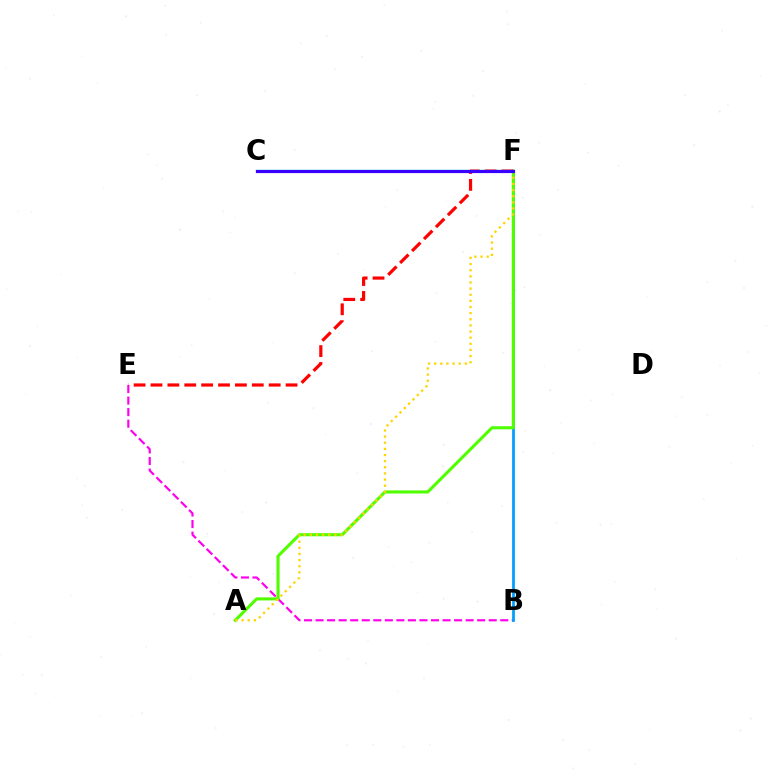{('B', 'E'): [{'color': '#ff00ed', 'line_style': 'dashed', 'thickness': 1.57}], ('B', 'F'): [{'color': '#009eff', 'line_style': 'solid', 'thickness': 1.98}], ('A', 'F'): [{'color': '#4fff00', 'line_style': 'solid', 'thickness': 2.22}, {'color': '#ffd500', 'line_style': 'dotted', 'thickness': 1.67}], ('C', 'F'): [{'color': '#00ff86', 'line_style': 'solid', 'thickness': 1.61}, {'color': '#3700ff', 'line_style': 'solid', 'thickness': 2.29}], ('E', 'F'): [{'color': '#ff0000', 'line_style': 'dashed', 'thickness': 2.29}]}